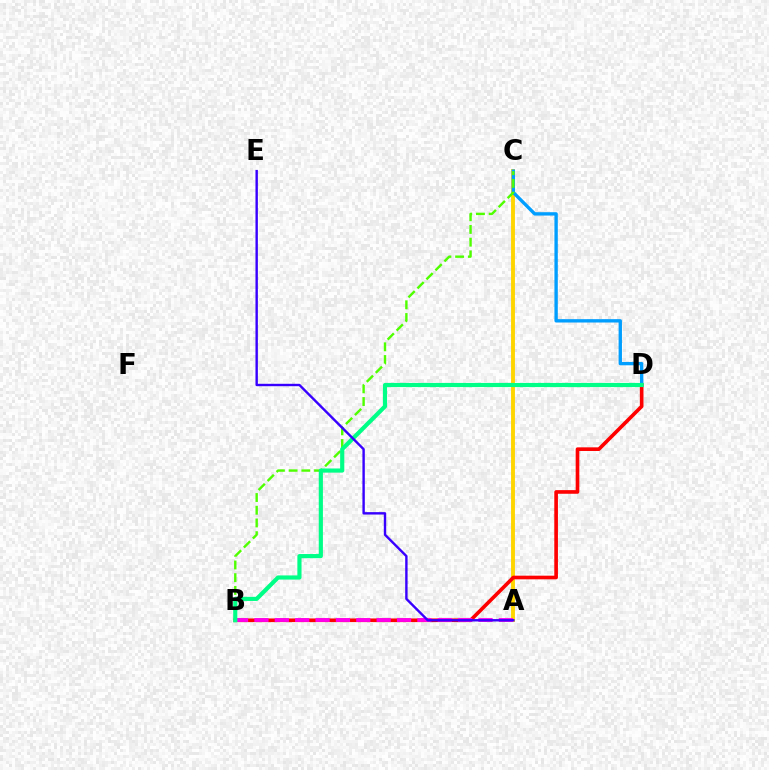{('A', 'C'): [{'color': '#ffd500', 'line_style': 'solid', 'thickness': 2.8}], ('C', 'D'): [{'color': '#009eff', 'line_style': 'solid', 'thickness': 2.41}], ('B', 'D'): [{'color': '#ff0000', 'line_style': 'solid', 'thickness': 2.63}, {'color': '#00ff86', 'line_style': 'solid', 'thickness': 2.99}], ('A', 'B'): [{'color': '#ff00ed', 'line_style': 'dashed', 'thickness': 2.77}], ('B', 'C'): [{'color': '#4fff00', 'line_style': 'dashed', 'thickness': 1.73}], ('A', 'E'): [{'color': '#3700ff', 'line_style': 'solid', 'thickness': 1.73}]}